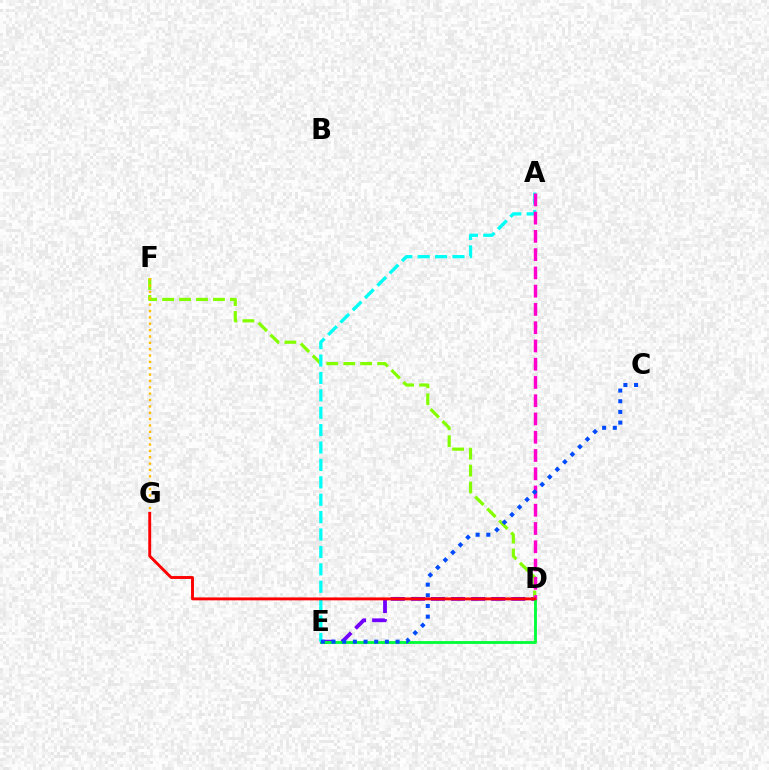{('D', 'E'): [{'color': '#7200ff', 'line_style': 'dashed', 'thickness': 2.72}, {'color': '#00ff39', 'line_style': 'solid', 'thickness': 2.04}], ('D', 'F'): [{'color': '#84ff00', 'line_style': 'dashed', 'thickness': 2.3}], ('A', 'E'): [{'color': '#00fff6', 'line_style': 'dashed', 'thickness': 2.36}], ('A', 'D'): [{'color': '#ff00cf', 'line_style': 'dashed', 'thickness': 2.48}], ('F', 'G'): [{'color': '#ffbd00', 'line_style': 'dotted', 'thickness': 1.73}], ('C', 'E'): [{'color': '#004bff', 'line_style': 'dotted', 'thickness': 2.9}], ('D', 'G'): [{'color': '#ff0000', 'line_style': 'solid', 'thickness': 2.09}]}